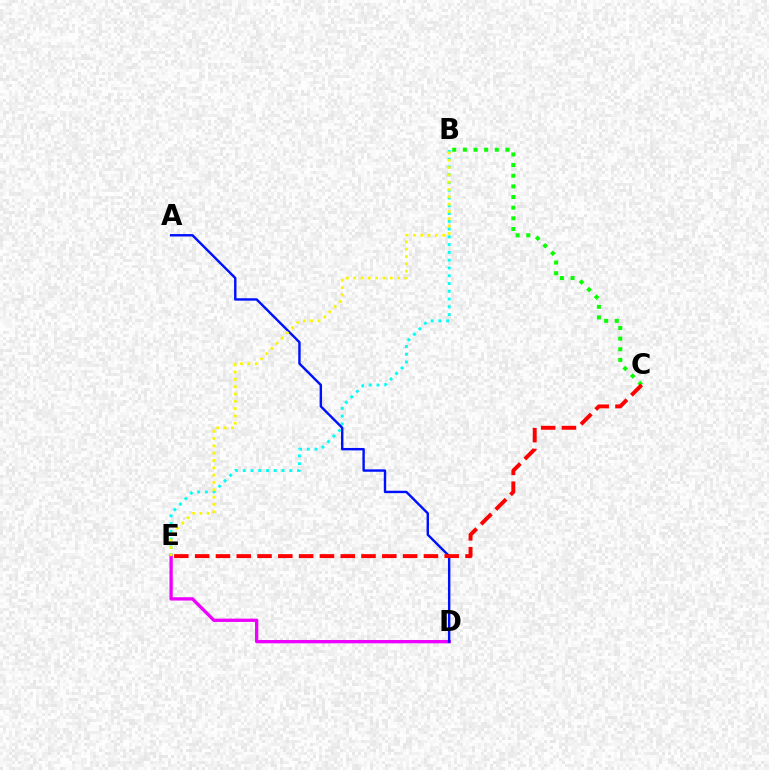{('B', 'E'): [{'color': '#00fff6', 'line_style': 'dotted', 'thickness': 2.11}, {'color': '#fcf500', 'line_style': 'dotted', 'thickness': 1.99}], ('B', 'C'): [{'color': '#08ff00', 'line_style': 'dotted', 'thickness': 2.89}], ('D', 'E'): [{'color': '#ee00ff', 'line_style': 'solid', 'thickness': 2.38}], ('A', 'D'): [{'color': '#0010ff', 'line_style': 'solid', 'thickness': 1.74}], ('C', 'E'): [{'color': '#ff0000', 'line_style': 'dashed', 'thickness': 2.83}]}